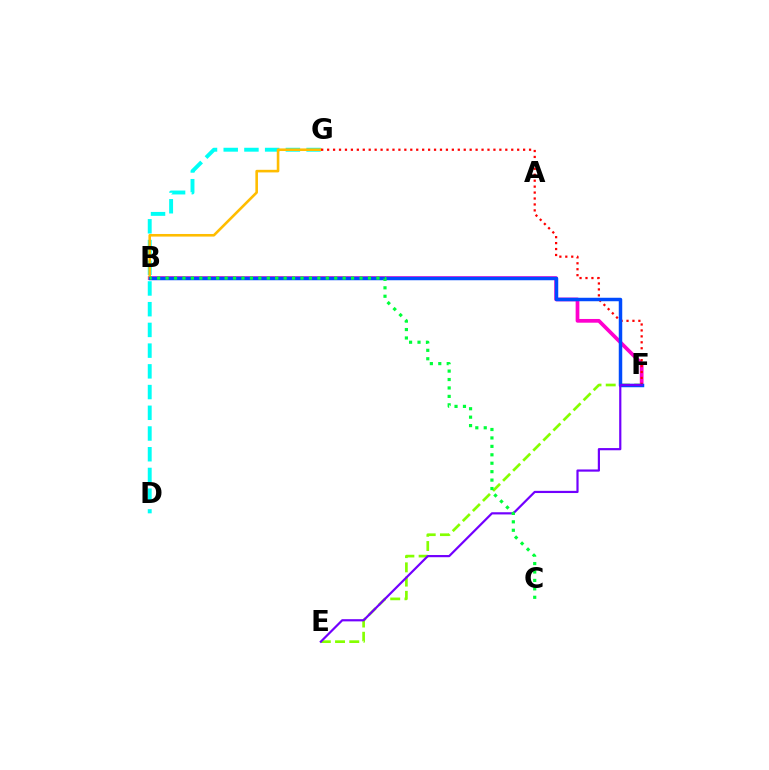{('B', 'F'): [{'color': '#ff00cf', 'line_style': 'solid', 'thickness': 2.68}, {'color': '#004bff', 'line_style': 'solid', 'thickness': 2.5}], ('D', 'G'): [{'color': '#00fff6', 'line_style': 'dashed', 'thickness': 2.81}], ('E', 'F'): [{'color': '#84ff00', 'line_style': 'dashed', 'thickness': 1.93}, {'color': '#7200ff', 'line_style': 'solid', 'thickness': 1.58}], ('B', 'G'): [{'color': '#ffbd00', 'line_style': 'solid', 'thickness': 1.87}], ('F', 'G'): [{'color': '#ff0000', 'line_style': 'dotted', 'thickness': 1.61}], ('B', 'C'): [{'color': '#00ff39', 'line_style': 'dotted', 'thickness': 2.29}]}